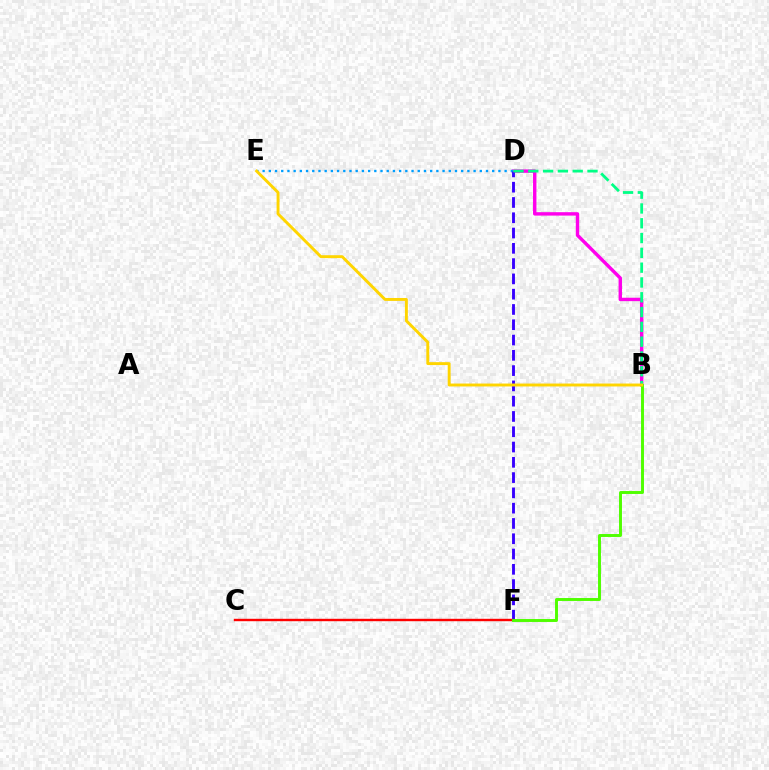{('B', 'D'): [{'color': '#ff00ed', 'line_style': 'solid', 'thickness': 2.45}, {'color': '#00ff86', 'line_style': 'dashed', 'thickness': 2.01}], ('D', 'E'): [{'color': '#009eff', 'line_style': 'dotted', 'thickness': 1.69}], ('D', 'F'): [{'color': '#3700ff', 'line_style': 'dashed', 'thickness': 2.08}], ('C', 'F'): [{'color': '#ff0000', 'line_style': 'solid', 'thickness': 1.73}], ('B', 'F'): [{'color': '#4fff00', 'line_style': 'solid', 'thickness': 2.11}], ('B', 'E'): [{'color': '#ffd500', 'line_style': 'solid', 'thickness': 2.1}]}